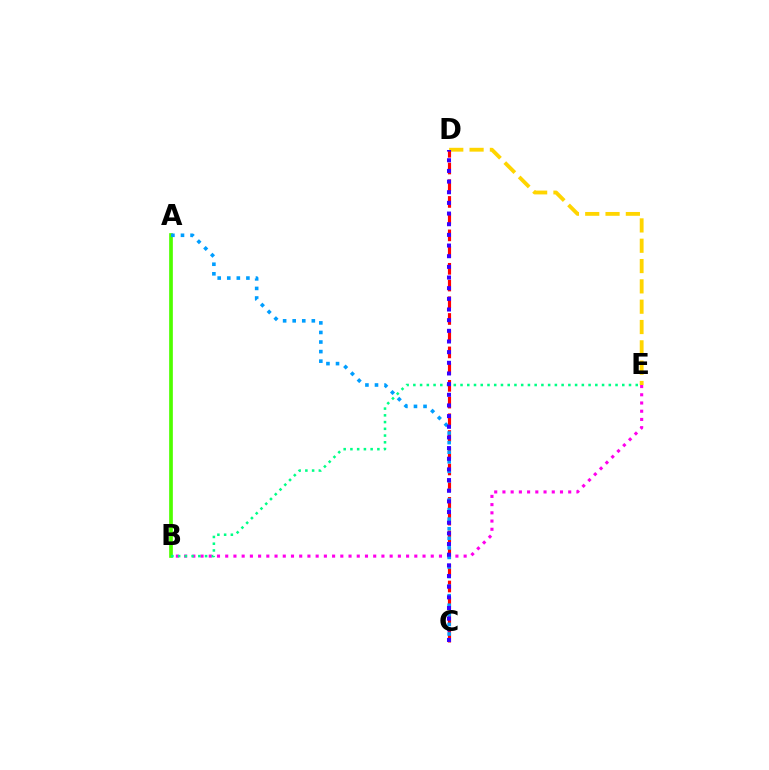{('A', 'B'): [{'color': '#4fff00', 'line_style': 'solid', 'thickness': 2.66}], ('B', 'E'): [{'color': '#ff00ed', 'line_style': 'dotted', 'thickness': 2.23}, {'color': '#00ff86', 'line_style': 'dotted', 'thickness': 1.83}], ('D', 'E'): [{'color': '#ffd500', 'line_style': 'dashed', 'thickness': 2.76}], ('C', 'D'): [{'color': '#ff0000', 'line_style': 'dashed', 'thickness': 2.27}, {'color': '#3700ff', 'line_style': 'dotted', 'thickness': 2.9}], ('A', 'C'): [{'color': '#009eff', 'line_style': 'dotted', 'thickness': 2.6}]}